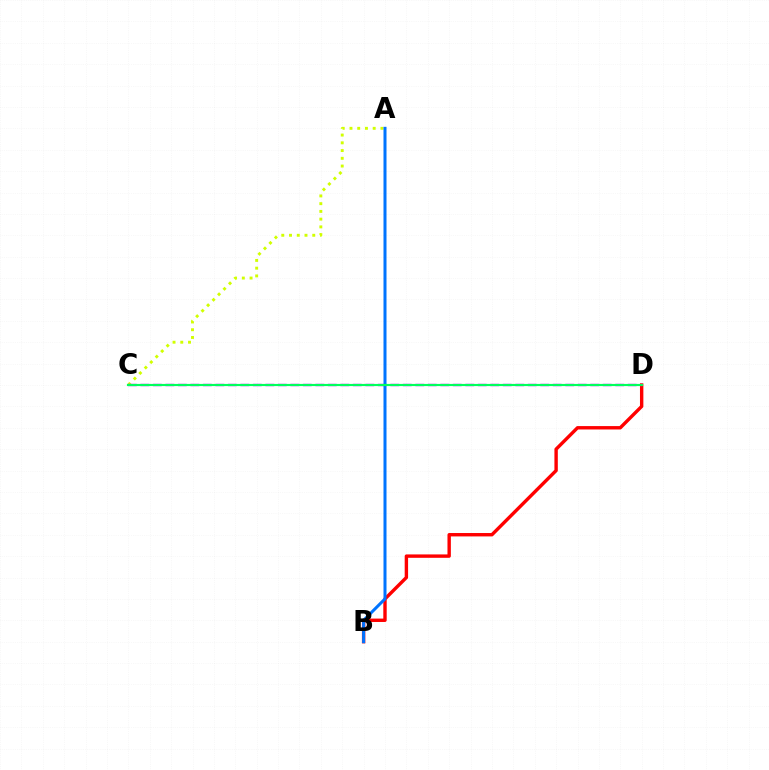{('A', 'C'): [{'color': '#d1ff00', 'line_style': 'dotted', 'thickness': 2.1}], ('B', 'D'): [{'color': '#ff0000', 'line_style': 'solid', 'thickness': 2.44}], ('C', 'D'): [{'color': '#b900ff', 'line_style': 'dashed', 'thickness': 1.7}, {'color': '#00ff5c', 'line_style': 'solid', 'thickness': 1.55}], ('A', 'B'): [{'color': '#0074ff', 'line_style': 'solid', 'thickness': 2.17}]}